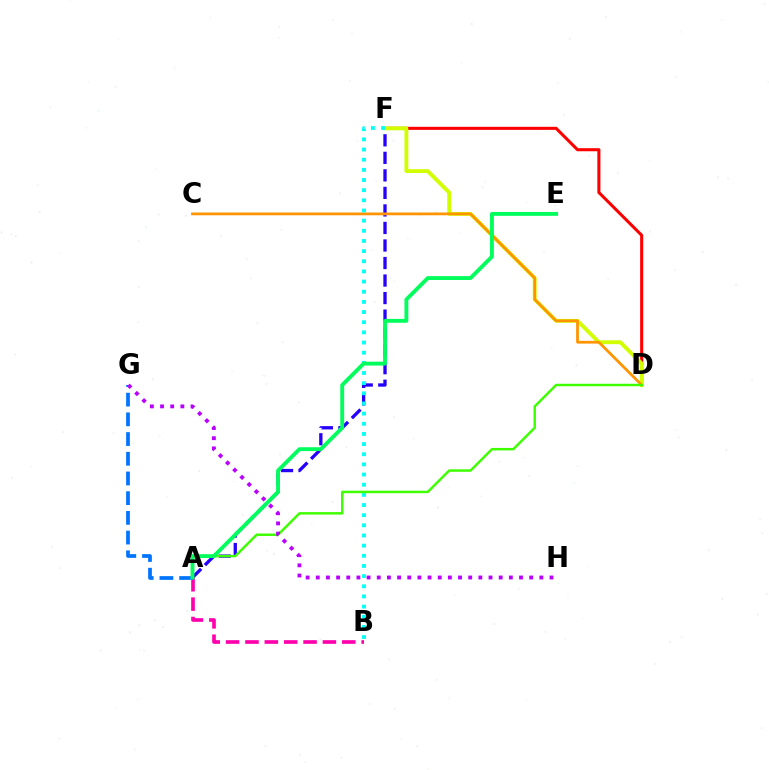{('D', 'F'): [{'color': '#ff0000', 'line_style': 'solid', 'thickness': 2.21}, {'color': '#d1ff00', 'line_style': 'solid', 'thickness': 2.79}], ('A', 'B'): [{'color': '#ff00ac', 'line_style': 'dashed', 'thickness': 2.63}], ('A', 'F'): [{'color': '#2500ff', 'line_style': 'dashed', 'thickness': 2.38}], ('C', 'D'): [{'color': '#ff9400', 'line_style': 'solid', 'thickness': 1.98}], ('A', 'G'): [{'color': '#0074ff', 'line_style': 'dashed', 'thickness': 2.68}], ('B', 'F'): [{'color': '#00fff6', 'line_style': 'dotted', 'thickness': 2.76}], ('A', 'D'): [{'color': '#3dff00', 'line_style': 'solid', 'thickness': 1.77}], ('A', 'E'): [{'color': '#00ff5c', 'line_style': 'solid', 'thickness': 2.79}], ('G', 'H'): [{'color': '#b900ff', 'line_style': 'dotted', 'thickness': 2.76}]}